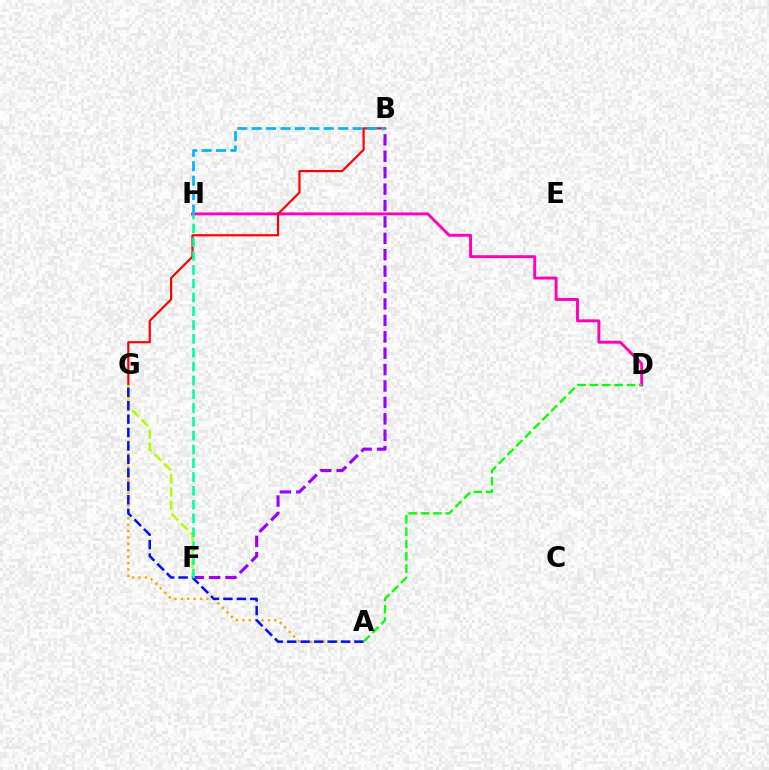{('D', 'H'): [{'color': '#ff00bd', 'line_style': 'solid', 'thickness': 2.09}], ('B', 'F'): [{'color': '#9b00ff', 'line_style': 'dashed', 'thickness': 2.23}], ('B', 'G'): [{'color': '#ff0000', 'line_style': 'solid', 'thickness': 1.58}], ('F', 'G'): [{'color': '#b3ff00', 'line_style': 'dashed', 'thickness': 1.81}], ('B', 'H'): [{'color': '#00b5ff', 'line_style': 'dashed', 'thickness': 1.96}], ('A', 'G'): [{'color': '#ffa500', 'line_style': 'dotted', 'thickness': 1.74}, {'color': '#0010ff', 'line_style': 'dashed', 'thickness': 1.82}], ('A', 'D'): [{'color': '#08ff00', 'line_style': 'dashed', 'thickness': 1.68}], ('F', 'H'): [{'color': '#00ff9d', 'line_style': 'dashed', 'thickness': 1.88}]}